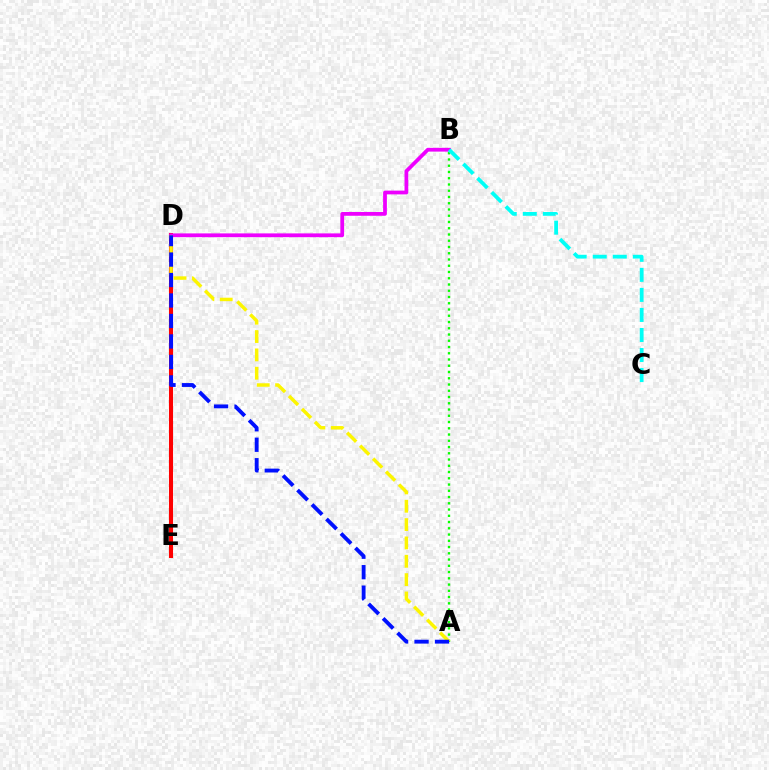{('A', 'B'): [{'color': '#08ff00', 'line_style': 'dotted', 'thickness': 1.7}], ('D', 'E'): [{'color': '#ff0000', 'line_style': 'solid', 'thickness': 2.92}], ('B', 'D'): [{'color': '#ee00ff', 'line_style': 'solid', 'thickness': 2.7}], ('A', 'D'): [{'color': '#fcf500', 'line_style': 'dashed', 'thickness': 2.49}, {'color': '#0010ff', 'line_style': 'dashed', 'thickness': 2.78}], ('B', 'C'): [{'color': '#00fff6', 'line_style': 'dashed', 'thickness': 2.72}]}